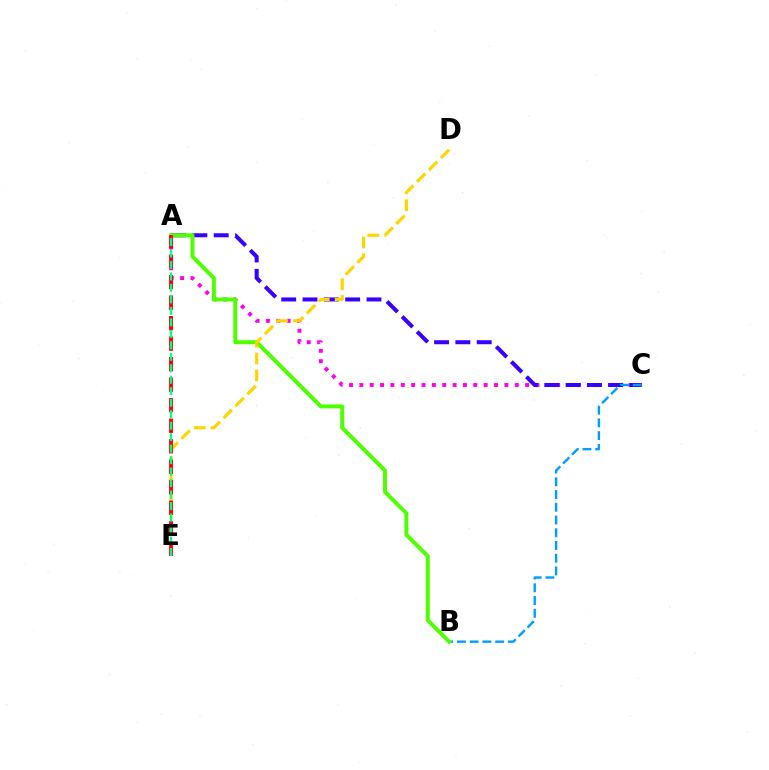{('A', 'C'): [{'color': '#ff00ed', 'line_style': 'dotted', 'thickness': 2.81}, {'color': '#3700ff', 'line_style': 'dashed', 'thickness': 2.9}], ('B', 'C'): [{'color': '#009eff', 'line_style': 'dashed', 'thickness': 1.73}], ('A', 'B'): [{'color': '#4fff00', 'line_style': 'solid', 'thickness': 2.86}], ('D', 'E'): [{'color': '#ffd500', 'line_style': 'dashed', 'thickness': 2.29}], ('A', 'E'): [{'color': '#ff0000', 'line_style': 'dashed', 'thickness': 2.79}, {'color': '#00ff86', 'line_style': 'dashed', 'thickness': 1.56}]}